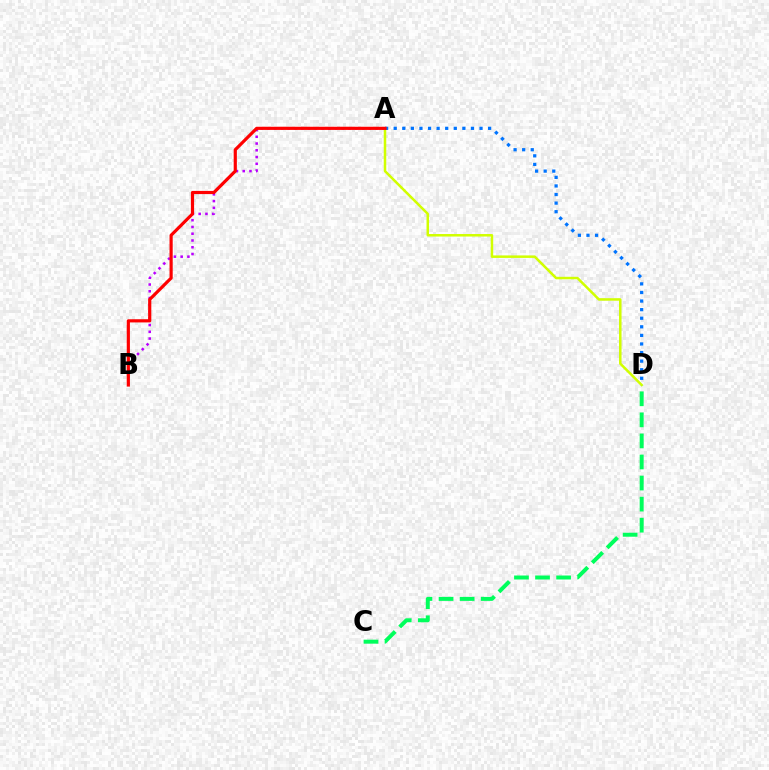{('A', 'B'): [{'color': '#b900ff', 'line_style': 'dotted', 'thickness': 1.83}, {'color': '#ff0000', 'line_style': 'solid', 'thickness': 2.29}], ('A', 'D'): [{'color': '#d1ff00', 'line_style': 'solid', 'thickness': 1.81}, {'color': '#0074ff', 'line_style': 'dotted', 'thickness': 2.33}], ('C', 'D'): [{'color': '#00ff5c', 'line_style': 'dashed', 'thickness': 2.86}]}